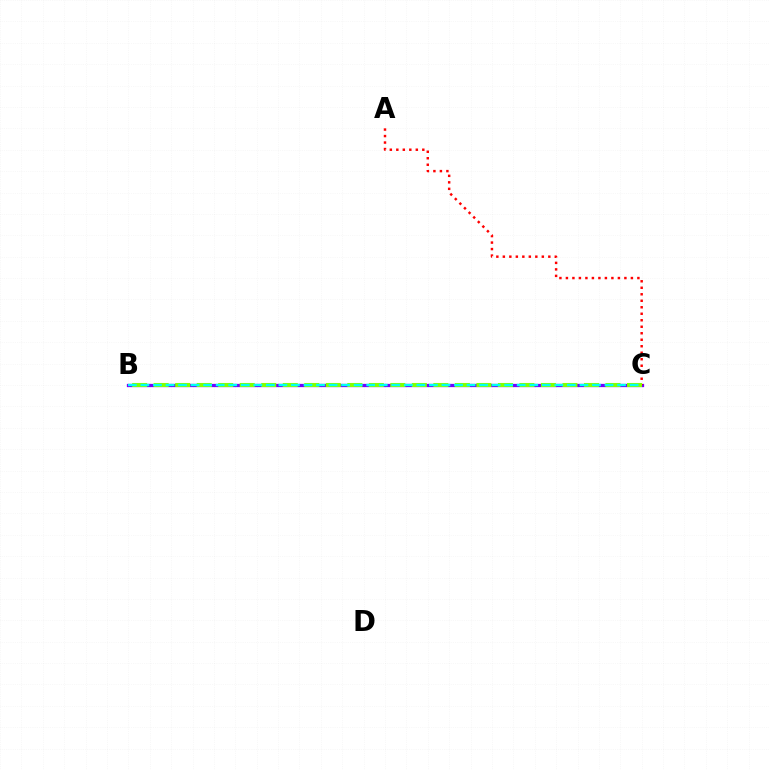{('B', 'C'): [{'color': '#7200ff', 'line_style': 'solid', 'thickness': 2.34}, {'color': '#84ff00', 'line_style': 'dashed', 'thickness': 2.92}, {'color': '#00fff6', 'line_style': 'dashed', 'thickness': 1.7}], ('A', 'C'): [{'color': '#ff0000', 'line_style': 'dotted', 'thickness': 1.77}]}